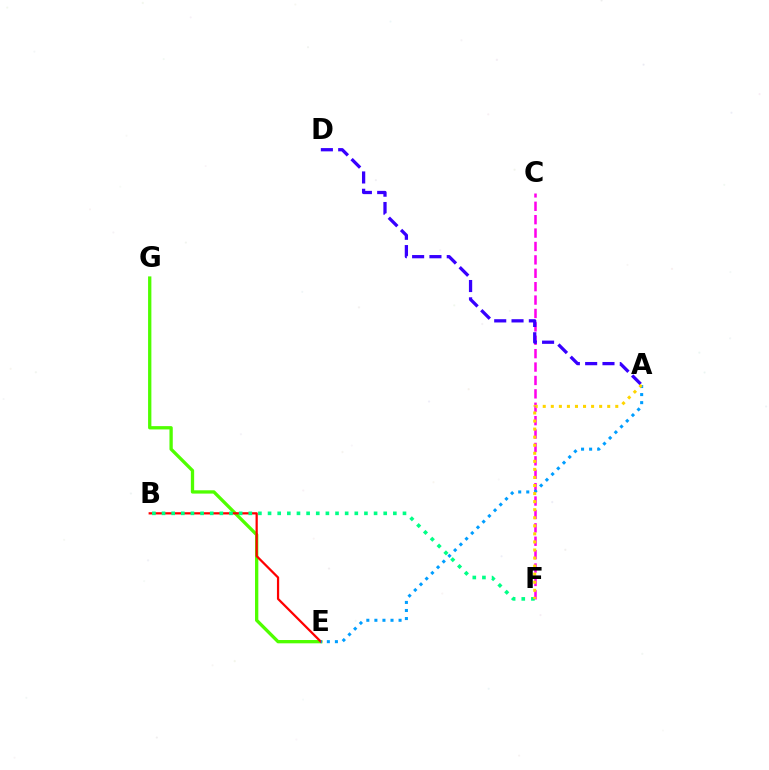{('E', 'G'): [{'color': '#4fff00', 'line_style': 'solid', 'thickness': 2.38}], ('B', 'E'): [{'color': '#ff0000', 'line_style': 'solid', 'thickness': 1.61}], ('C', 'F'): [{'color': '#ff00ed', 'line_style': 'dashed', 'thickness': 1.82}], ('B', 'F'): [{'color': '#00ff86', 'line_style': 'dotted', 'thickness': 2.62}], ('A', 'D'): [{'color': '#3700ff', 'line_style': 'dashed', 'thickness': 2.35}], ('A', 'E'): [{'color': '#009eff', 'line_style': 'dotted', 'thickness': 2.19}], ('A', 'F'): [{'color': '#ffd500', 'line_style': 'dotted', 'thickness': 2.19}]}